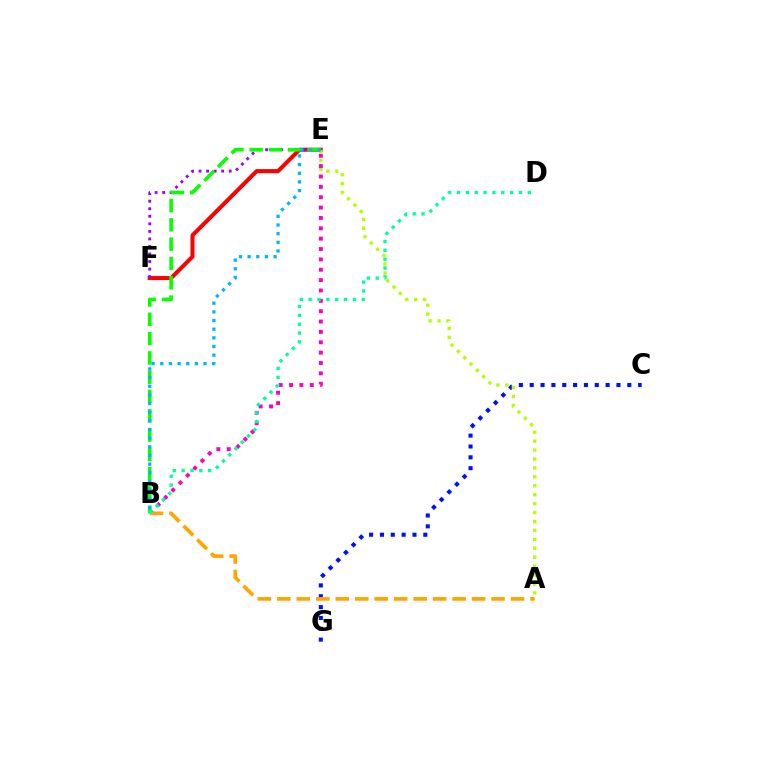{('E', 'F'): [{'color': '#ff0000', 'line_style': 'solid', 'thickness': 2.91}, {'color': '#9b00ff', 'line_style': 'dotted', 'thickness': 2.05}], ('C', 'G'): [{'color': '#0010ff', 'line_style': 'dotted', 'thickness': 2.95}], ('A', 'E'): [{'color': '#b3ff00', 'line_style': 'dotted', 'thickness': 2.43}], ('B', 'E'): [{'color': '#ff00bd', 'line_style': 'dotted', 'thickness': 2.81}, {'color': '#08ff00', 'line_style': 'dashed', 'thickness': 2.62}, {'color': '#00b5ff', 'line_style': 'dotted', 'thickness': 2.35}], ('A', 'B'): [{'color': '#ffa500', 'line_style': 'dashed', 'thickness': 2.65}], ('B', 'D'): [{'color': '#00ff9d', 'line_style': 'dotted', 'thickness': 2.41}]}